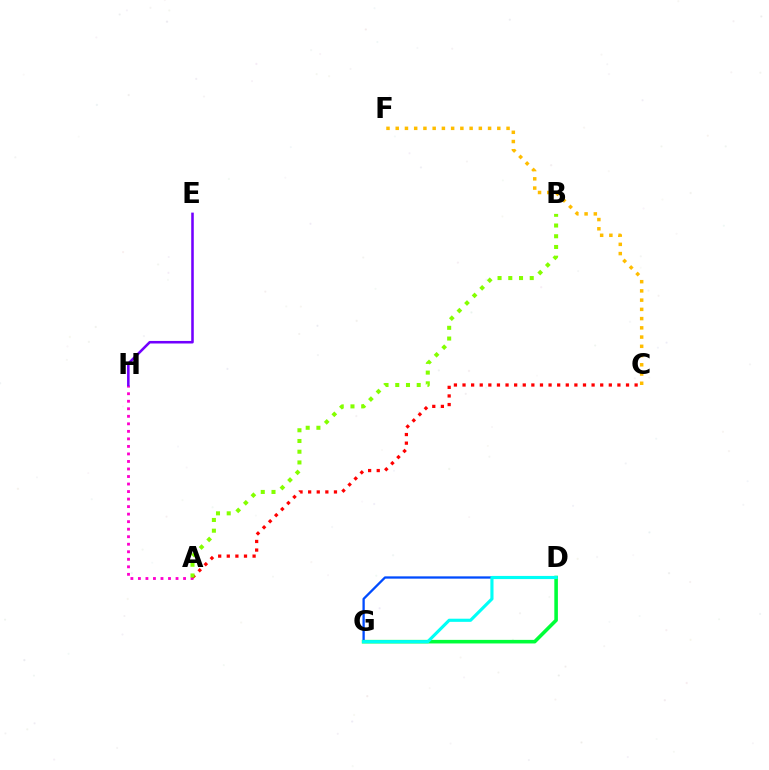{('C', 'F'): [{'color': '#ffbd00', 'line_style': 'dotted', 'thickness': 2.51}], ('A', 'H'): [{'color': '#ff00cf', 'line_style': 'dotted', 'thickness': 2.04}], ('E', 'H'): [{'color': '#7200ff', 'line_style': 'solid', 'thickness': 1.84}], ('A', 'C'): [{'color': '#ff0000', 'line_style': 'dotted', 'thickness': 2.34}], ('D', 'G'): [{'color': '#004bff', 'line_style': 'solid', 'thickness': 1.65}, {'color': '#00ff39', 'line_style': 'solid', 'thickness': 2.58}, {'color': '#00fff6', 'line_style': 'solid', 'thickness': 2.26}], ('A', 'B'): [{'color': '#84ff00', 'line_style': 'dotted', 'thickness': 2.91}]}